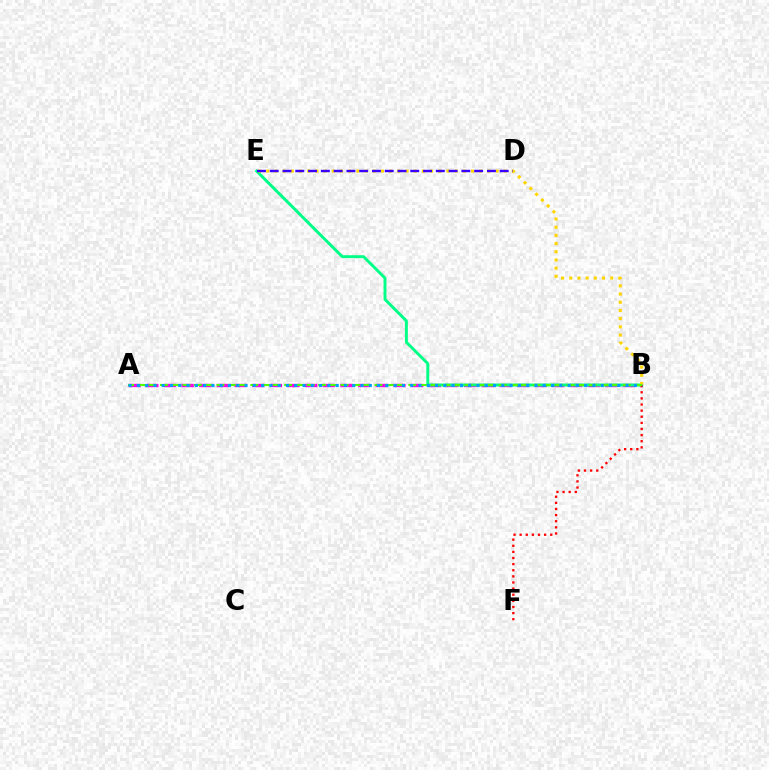{('A', 'B'): [{'color': '#ff00ed', 'line_style': 'dashed', 'thickness': 2.4}, {'color': '#4fff00', 'line_style': 'dashed', 'thickness': 1.53}, {'color': '#009eff', 'line_style': 'dotted', 'thickness': 2.25}], ('B', 'E'): [{'color': '#00ff86', 'line_style': 'solid', 'thickness': 2.1}, {'color': '#ffd500', 'line_style': 'dotted', 'thickness': 2.22}], ('B', 'F'): [{'color': '#ff0000', 'line_style': 'dotted', 'thickness': 1.66}], ('D', 'E'): [{'color': '#3700ff', 'line_style': 'dashed', 'thickness': 1.74}]}